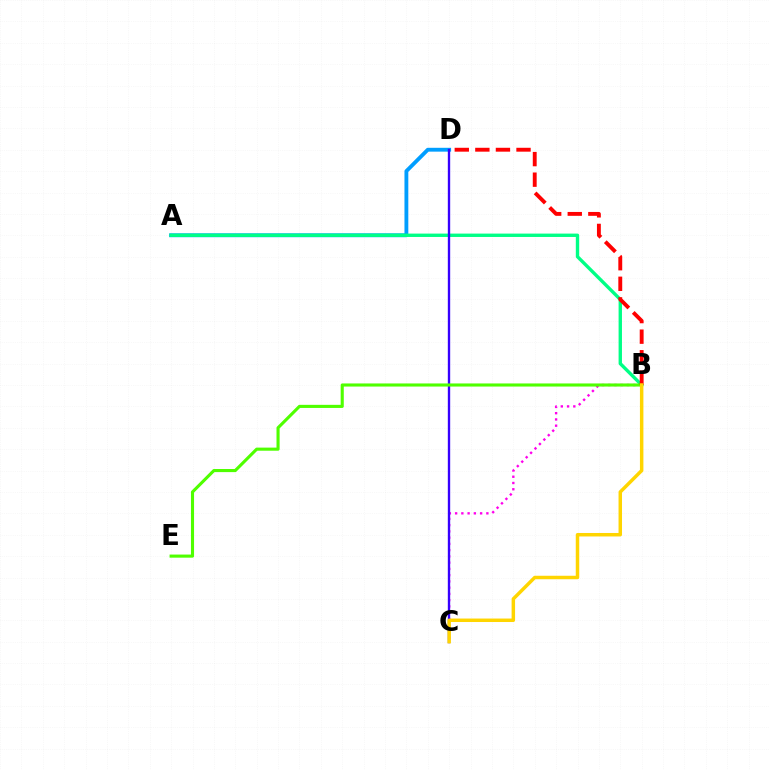{('A', 'D'): [{'color': '#009eff', 'line_style': 'solid', 'thickness': 2.77}], ('A', 'B'): [{'color': '#00ff86', 'line_style': 'solid', 'thickness': 2.43}], ('B', 'C'): [{'color': '#ff00ed', 'line_style': 'dotted', 'thickness': 1.7}, {'color': '#ffd500', 'line_style': 'solid', 'thickness': 2.5}], ('C', 'D'): [{'color': '#3700ff', 'line_style': 'solid', 'thickness': 1.7}], ('B', 'E'): [{'color': '#4fff00', 'line_style': 'solid', 'thickness': 2.24}], ('B', 'D'): [{'color': '#ff0000', 'line_style': 'dashed', 'thickness': 2.8}]}